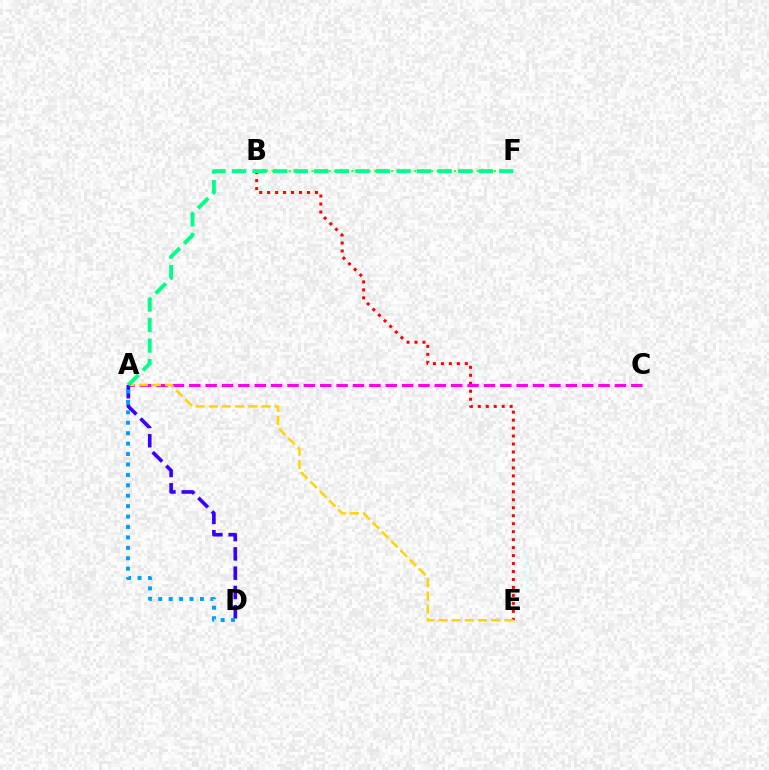{('B', 'E'): [{'color': '#ff0000', 'line_style': 'dotted', 'thickness': 2.16}], ('B', 'F'): [{'color': '#4fff00', 'line_style': 'dotted', 'thickness': 1.55}], ('A', 'C'): [{'color': '#ff00ed', 'line_style': 'dashed', 'thickness': 2.22}], ('A', 'E'): [{'color': '#ffd500', 'line_style': 'dashed', 'thickness': 1.79}], ('A', 'D'): [{'color': '#3700ff', 'line_style': 'dashed', 'thickness': 2.62}, {'color': '#009eff', 'line_style': 'dotted', 'thickness': 2.83}], ('A', 'F'): [{'color': '#00ff86', 'line_style': 'dashed', 'thickness': 2.79}]}